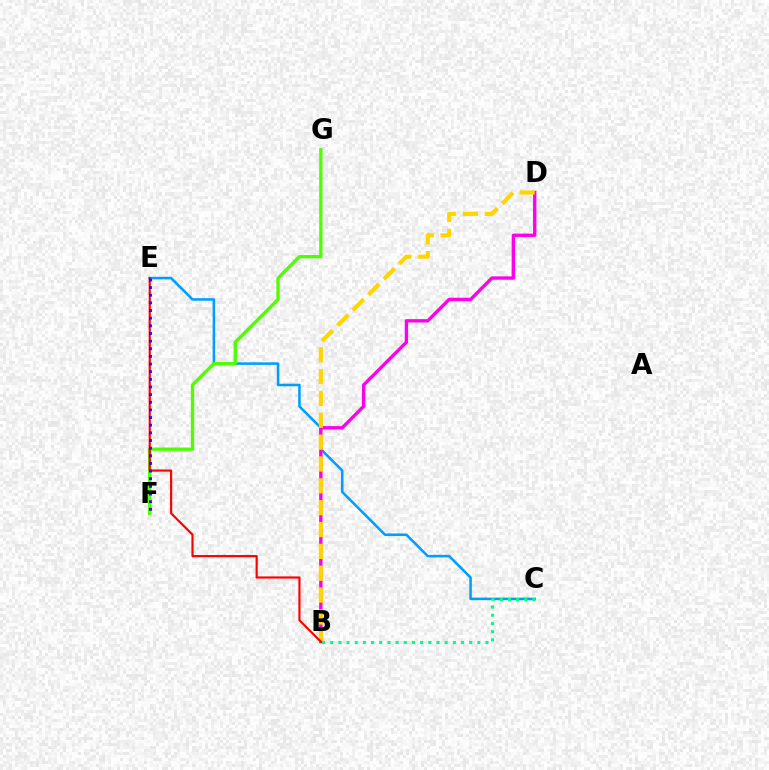{('C', 'E'): [{'color': '#009eff', 'line_style': 'solid', 'thickness': 1.83}], ('F', 'G'): [{'color': '#4fff00', 'line_style': 'solid', 'thickness': 2.39}], ('B', 'D'): [{'color': '#ff00ed', 'line_style': 'solid', 'thickness': 2.42}, {'color': '#ffd500', 'line_style': 'dashed', 'thickness': 2.97}], ('B', 'E'): [{'color': '#ff0000', 'line_style': 'solid', 'thickness': 1.56}], ('E', 'F'): [{'color': '#3700ff', 'line_style': 'dotted', 'thickness': 2.08}], ('B', 'C'): [{'color': '#00ff86', 'line_style': 'dotted', 'thickness': 2.22}]}